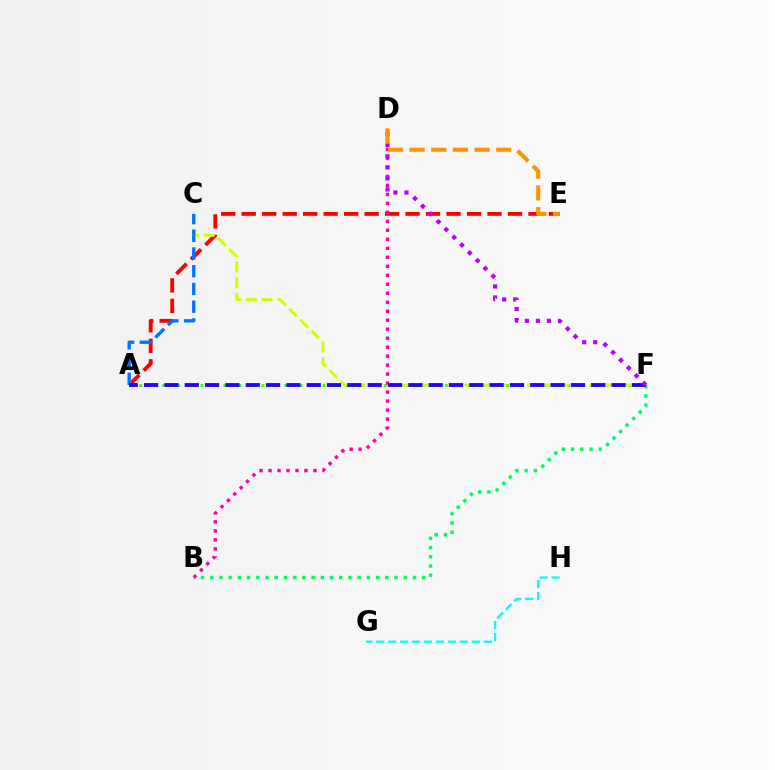{('A', 'E'): [{'color': '#ff0000', 'line_style': 'dashed', 'thickness': 2.78}], ('G', 'H'): [{'color': '#00fff6', 'line_style': 'dashed', 'thickness': 1.62}], ('B', 'F'): [{'color': '#00ff5c', 'line_style': 'dotted', 'thickness': 2.5}], ('A', 'F'): [{'color': '#3dff00', 'line_style': 'dotted', 'thickness': 2.08}, {'color': '#2500ff', 'line_style': 'dashed', 'thickness': 2.76}], ('C', 'F'): [{'color': '#d1ff00', 'line_style': 'dashed', 'thickness': 2.13}], ('B', 'D'): [{'color': '#ff00ac', 'line_style': 'dotted', 'thickness': 2.44}], ('A', 'C'): [{'color': '#0074ff', 'line_style': 'dashed', 'thickness': 2.41}], ('D', 'F'): [{'color': '#b900ff', 'line_style': 'dotted', 'thickness': 3.0}], ('D', 'E'): [{'color': '#ff9400', 'line_style': 'dashed', 'thickness': 2.95}]}